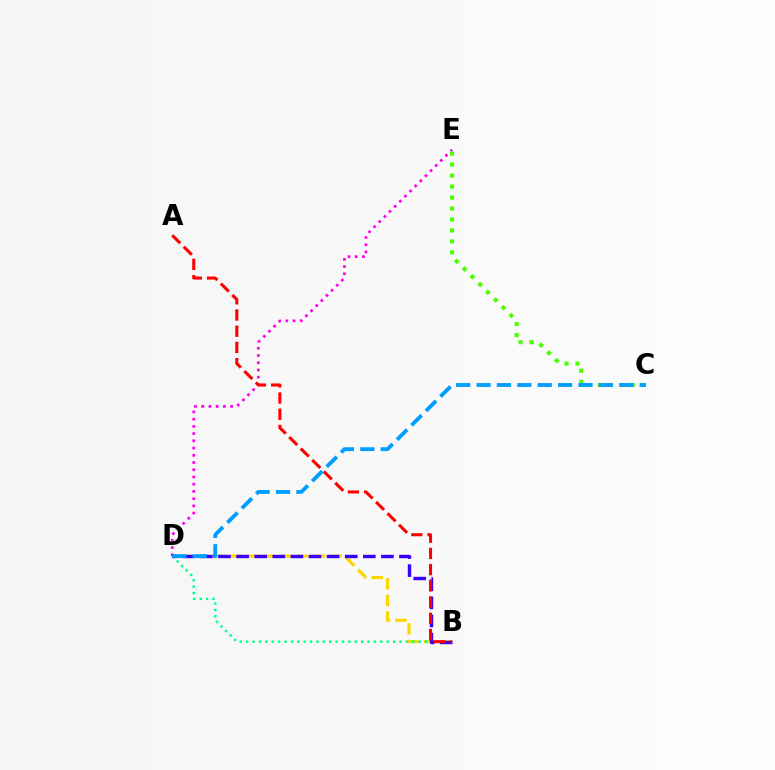{('B', 'D'): [{'color': '#ffd500', 'line_style': 'dashed', 'thickness': 2.26}, {'color': '#00ff86', 'line_style': 'dotted', 'thickness': 1.74}, {'color': '#3700ff', 'line_style': 'dashed', 'thickness': 2.46}], ('D', 'E'): [{'color': '#ff00ed', 'line_style': 'dotted', 'thickness': 1.96}], ('C', 'E'): [{'color': '#4fff00', 'line_style': 'dotted', 'thickness': 2.98}], ('A', 'B'): [{'color': '#ff0000', 'line_style': 'dashed', 'thickness': 2.2}], ('C', 'D'): [{'color': '#009eff', 'line_style': 'dashed', 'thickness': 2.77}]}